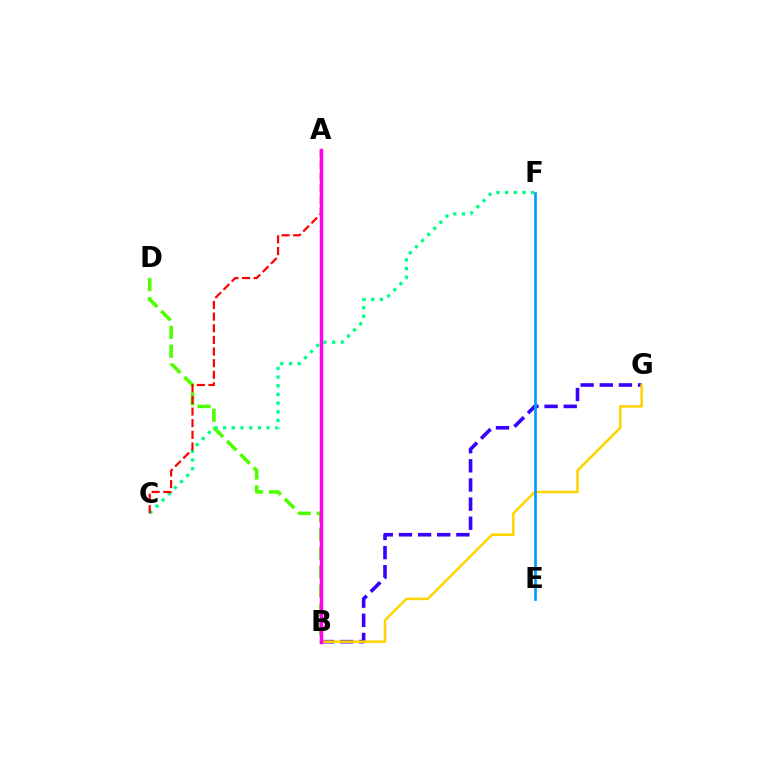{('B', 'G'): [{'color': '#3700ff', 'line_style': 'dashed', 'thickness': 2.6}, {'color': '#ffd500', 'line_style': 'solid', 'thickness': 1.83}], ('B', 'D'): [{'color': '#4fff00', 'line_style': 'dashed', 'thickness': 2.56}], ('C', 'F'): [{'color': '#00ff86', 'line_style': 'dotted', 'thickness': 2.35}], ('A', 'C'): [{'color': '#ff0000', 'line_style': 'dashed', 'thickness': 1.58}], ('A', 'B'): [{'color': '#ff00ed', 'line_style': 'solid', 'thickness': 2.48}], ('E', 'F'): [{'color': '#009eff', 'line_style': 'solid', 'thickness': 1.95}]}